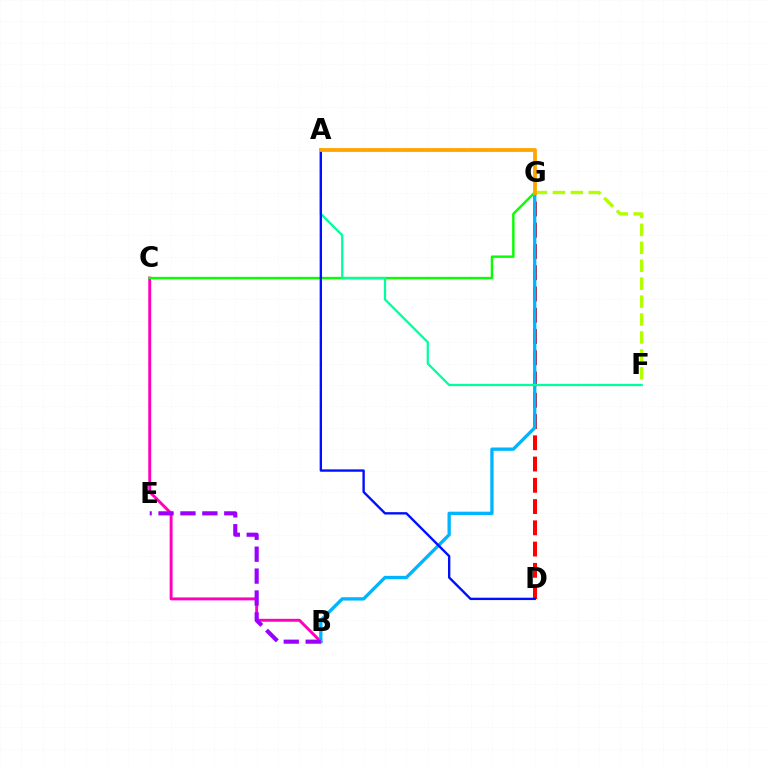{('D', 'G'): [{'color': '#ff0000', 'line_style': 'dashed', 'thickness': 2.89}], ('B', 'C'): [{'color': '#ff00bd', 'line_style': 'solid', 'thickness': 2.11}], ('B', 'G'): [{'color': '#00b5ff', 'line_style': 'solid', 'thickness': 2.39}], ('C', 'G'): [{'color': '#08ff00', 'line_style': 'solid', 'thickness': 1.74}], ('A', 'F'): [{'color': '#00ff9d', 'line_style': 'solid', 'thickness': 1.63}], ('B', 'E'): [{'color': '#9b00ff', 'line_style': 'dashed', 'thickness': 2.98}], ('F', 'G'): [{'color': '#b3ff00', 'line_style': 'dashed', 'thickness': 2.44}], ('A', 'D'): [{'color': '#0010ff', 'line_style': 'solid', 'thickness': 1.71}], ('A', 'G'): [{'color': '#ffa500', 'line_style': 'solid', 'thickness': 2.73}]}